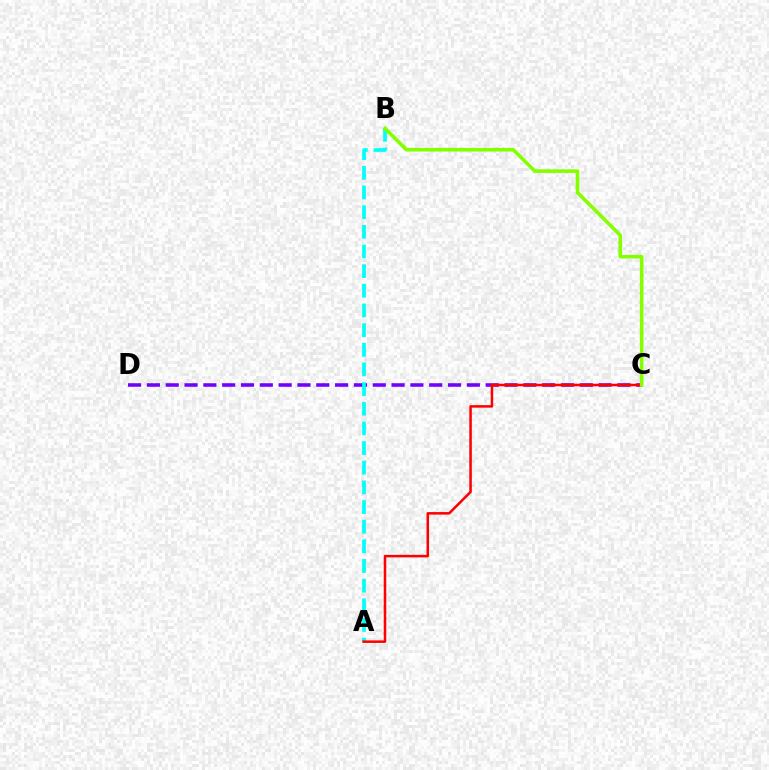{('C', 'D'): [{'color': '#7200ff', 'line_style': 'dashed', 'thickness': 2.56}], ('A', 'B'): [{'color': '#00fff6', 'line_style': 'dashed', 'thickness': 2.67}], ('A', 'C'): [{'color': '#ff0000', 'line_style': 'solid', 'thickness': 1.82}], ('B', 'C'): [{'color': '#84ff00', 'line_style': 'solid', 'thickness': 2.58}]}